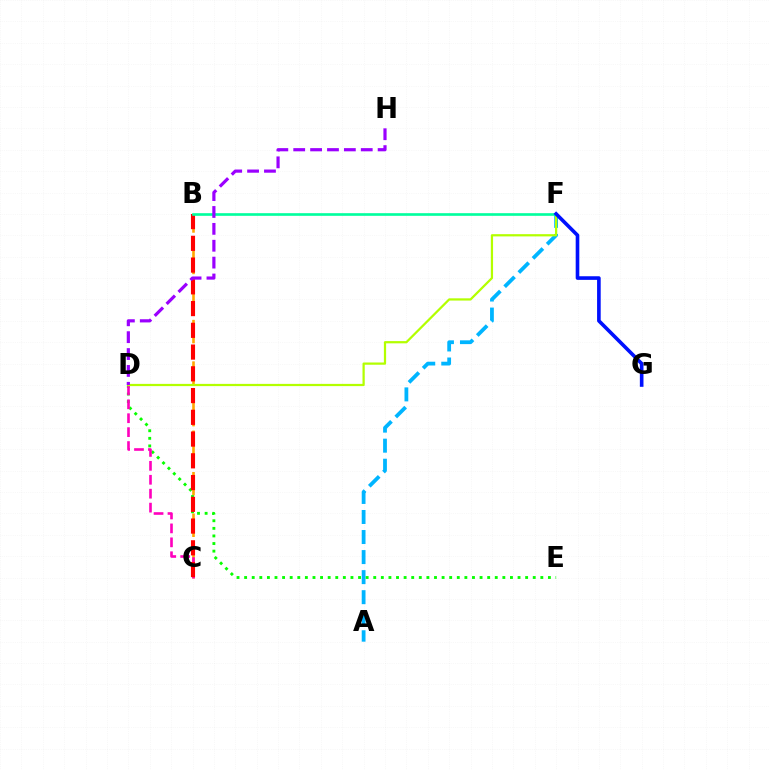{('A', 'F'): [{'color': '#00b5ff', 'line_style': 'dashed', 'thickness': 2.72}], ('B', 'C'): [{'color': '#ffa500', 'line_style': 'dashed', 'thickness': 1.88}, {'color': '#ff0000', 'line_style': 'dashed', 'thickness': 2.95}], ('D', 'E'): [{'color': '#08ff00', 'line_style': 'dotted', 'thickness': 2.06}], ('C', 'D'): [{'color': '#ff00bd', 'line_style': 'dashed', 'thickness': 1.89}], ('D', 'F'): [{'color': '#b3ff00', 'line_style': 'solid', 'thickness': 1.61}], ('B', 'F'): [{'color': '#00ff9d', 'line_style': 'solid', 'thickness': 1.91}], ('F', 'G'): [{'color': '#0010ff', 'line_style': 'solid', 'thickness': 2.61}], ('D', 'H'): [{'color': '#9b00ff', 'line_style': 'dashed', 'thickness': 2.29}]}